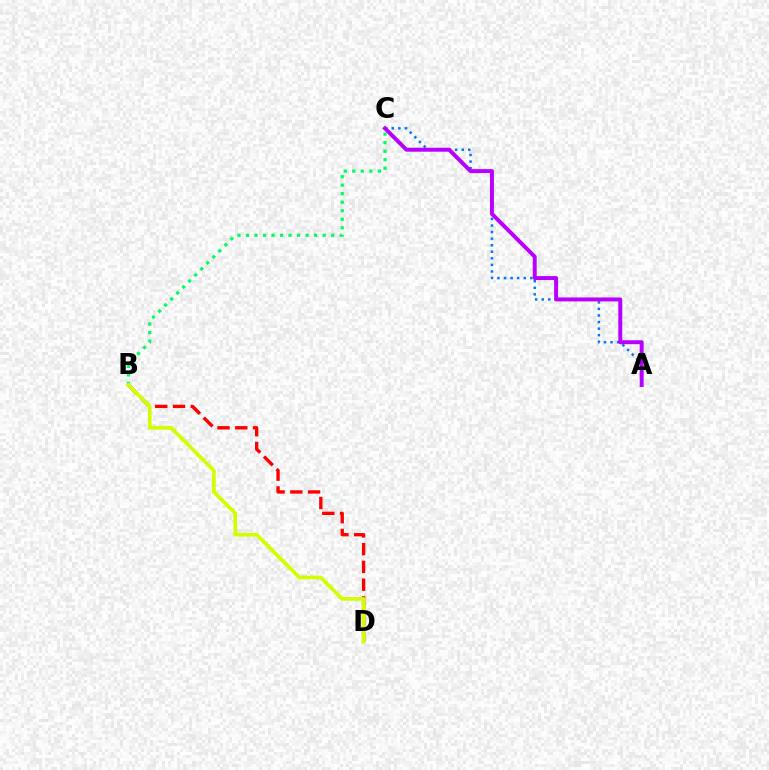{('A', 'C'): [{'color': '#0074ff', 'line_style': 'dotted', 'thickness': 1.78}, {'color': '#b900ff', 'line_style': 'solid', 'thickness': 2.85}], ('B', 'C'): [{'color': '#00ff5c', 'line_style': 'dotted', 'thickness': 2.32}], ('B', 'D'): [{'color': '#ff0000', 'line_style': 'dashed', 'thickness': 2.42}, {'color': '#d1ff00', 'line_style': 'solid', 'thickness': 2.68}]}